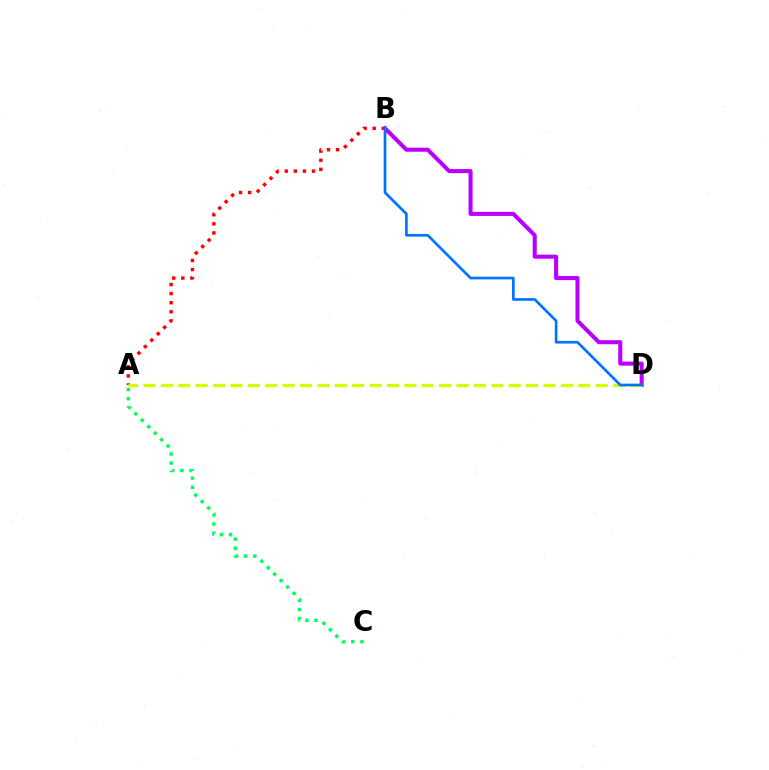{('A', 'B'): [{'color': '#ff0000', 'line_style': 'dotted', 'thickness': 2.47}], ('B', 'D'): [{'color': '#b900ff', 'line_style': 'solid', 'thickness': 2.92}, {'color': '#0074ff', 'line_style': 'solid', 'thickness': 1.93}], ('A', 'D'): [{'color': '#d1ff00', 'line_style': 'dashed', 'thickness': 2.36}], ('A', 'C'): [{'color': '#00ff5c', 'line_style': 'dotted', 'thickness': 2.48}]}